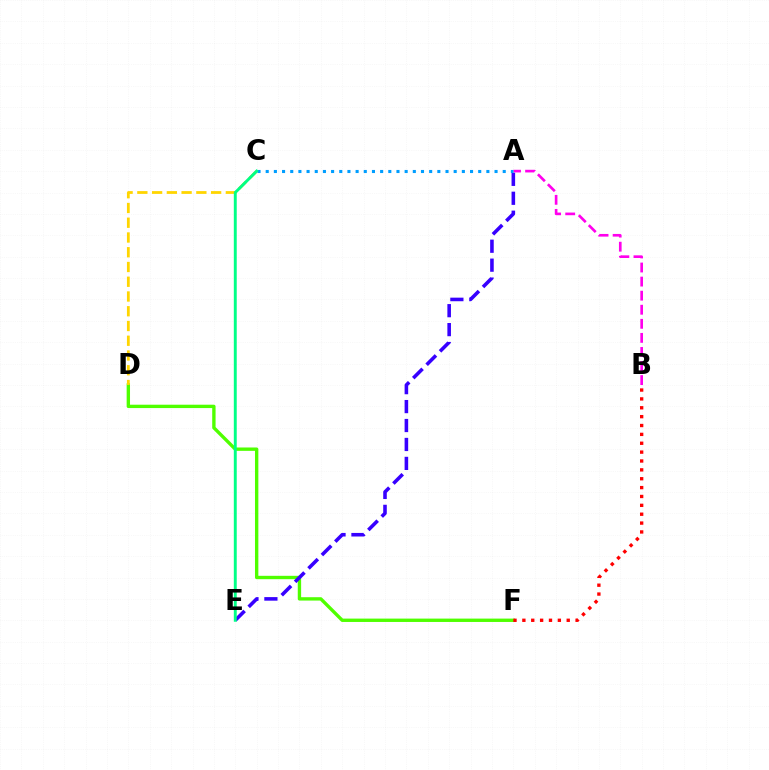{('D', 'F'): [{'color': '#4fff00', 'line_style': 'solid', 'thickness': 2.42}], ('A', 'B'): [{'color': '#ff00ed', 'line_style': 'dashed', 'thickness': 1.91}], ('A', 'E'): [{'color': '#3700ff', 'line_style': 'dashed', 'thickness': 2.57}], ('C', 'D'): [{'color': '#ffd500', 'line_style': 'dashed', 'thickness': 2.0}], ('B', 'F'): [{'color': '#ff0000', 'line_style': 'dotted', 'thickness': 2.41}], ('A', 'C'): [{'color': '#009eff', 'line_style': 'dotted', 'thickness': 2.22}], ('C', 'E'): [{'color': '#00ff86', 'line_style': 'solid', 'thickness': 2.1}]}